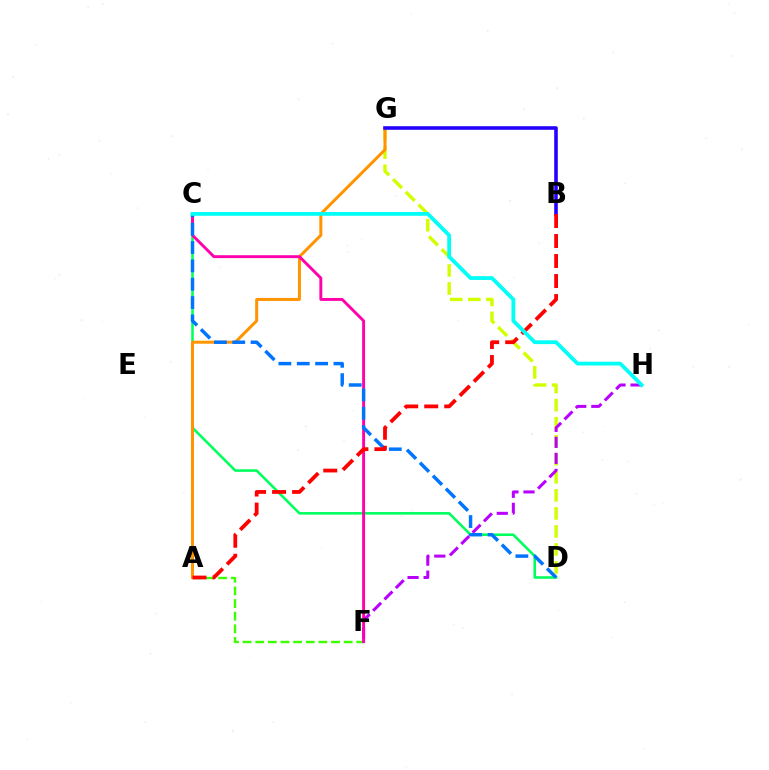{('D', 'G'): [{'color': '#d1ff00', 'line_style': 'dashed', 'thickness': 2.45}], ('F', 'H'): [{'color': '#b900ff', 'line_style': 'dashed', 'thickness': 2.18}], ('C', 'D'): [{'color': '#00ff5c', 'line_style': 'solid', 'thickness': 1.85}, {'color': '#0074ff', 'line_style': 'dashed', 'thickness': 2.49}], ('A', 'G'): [{'color': '#ff9400', 'line_style': 'solid', 'thickness': 2.16}], ('A', 'F'): [{'color': '#3dff00', 'line_style': 'dashed', 'thickness': 1.72}], ('C', 'F'): [{'color': '#ff00ac', 'line_style': 'solid', 'thickness': 2.09}], ('B', 'G'): [{'color': '#2500ff', 'line_style': 'solid', 'thickness': 2.58}], ('A', 'B'): [{'color': '#ff0000', 'line_style': 'dashed', 'thickness': 2.72}], ('C', 'H'): [{'color': '#00fff6', 'line_style': 'solid', 'thickness': 2.73}]}